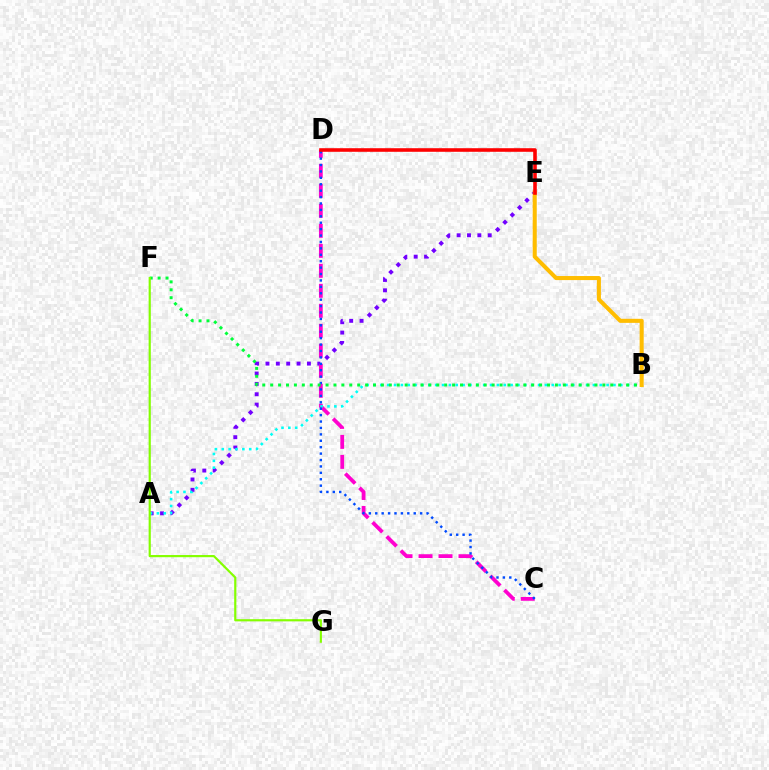{('A', 'E'): [{'color': '#7200ff', 'line_style': 'dotted', 'thickness': 2.81}], ('C', 'D'): [{'color': '#ff00cf', 'line_style': 'dashed', 'thickness': 2.72}, {'color': '#004bff', 'line_style': 'dotted', 'thickness': 1.74}], ('A', 'B'): [{'color': '#00fff6', 'line_style': 'dotted', 'thickness': 1.86}], ('B', 'F'): [{'color': '#00ff39', 'line_style': 'dotted', 'thickness': 2.15}], ('F', 'G'): [{'color': '#84ff00', 'line_style': 'solid', 'thickness': 1.57}], ('B', 'E'): [{'color': '#ffbd00', 'line_style': 'solid', 'thickness': 2.92}], ('D', 'E'): [{'color': '#ff0000', 'line_style': 'solid', 'thickness': 2.58}]}